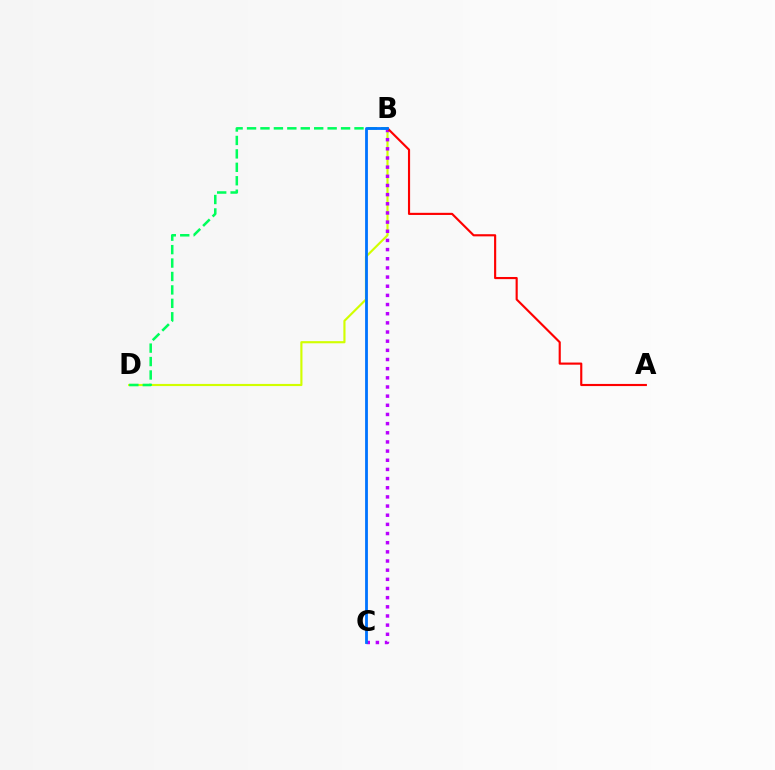{('B', 'D'): [{'color': '#d1ff00', 'line_style': 'solid', 'thickness': 1.55}, {'color': '#00ff5c', 'line_style': 'dashed', 'thickness': 1.82}], ('B', 'C'): [{'color': '#b900ff', 'line_style': 'dotted', 'thickness': 2.49}, {'color': '#0074ff', 'line_style': 'solid', 'thickness': 2.02}], ('A', 'B'): [{'color': '#ff0000', 'line_style': 'solid', 'thickness': 1.54}]}